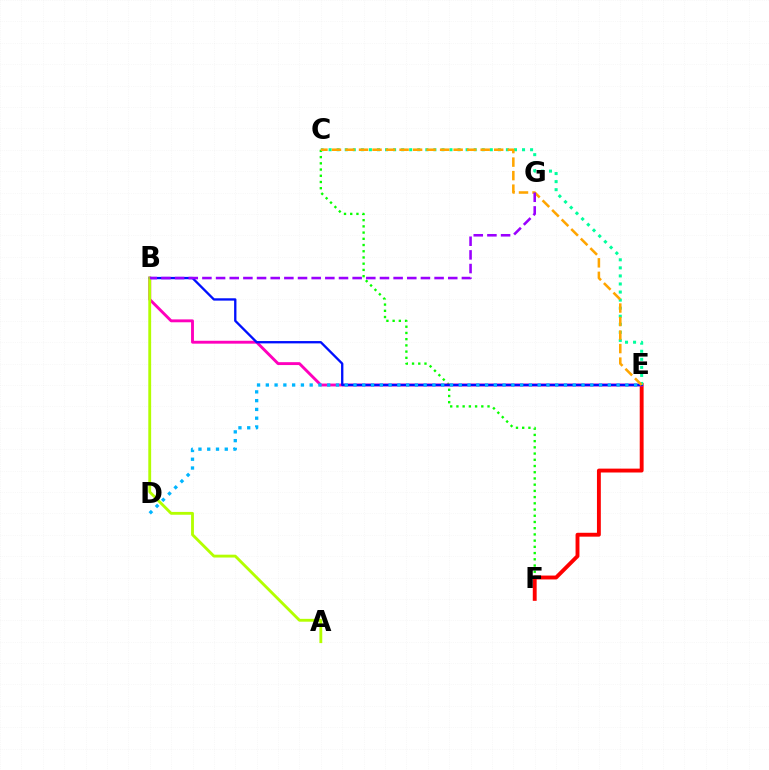{('C', 'F'): [{'color': '#08ff00', 'line_style': 'dotted', 'thickness': 1.69}], ('E', 'F'): [{'color': '#ff0000', 'line_style': 'solid', 'thickness': 2.79}], ('B', 'E'): [{'color': '#ff00bd', 'line_style': 'solid', 'thickness': 2.08}, {'color': '#0010ff', 'line_style': 'solid', 'thickness': 1.67}], ('C', 'E'): [{'color': '#00ff9d', 'line_style': 'dotted', 'thickness': 2.19}, {'color': '#ffa500', 'line_style': 'dashed', 'thickness': 1.84}], ('A', 'B'): [{'color': '#b3ff00', 'line_style': 'solid', 'thickness': 2.05}], ('D', 'E'): [{'color': '#00b5ff', 'line_style': 'dotted', 'thickness': 2.38}], ('B', 'G'): [{'color': '#9b00ff', 'line_style': 'dashed', 'thickness': 1.86}]}